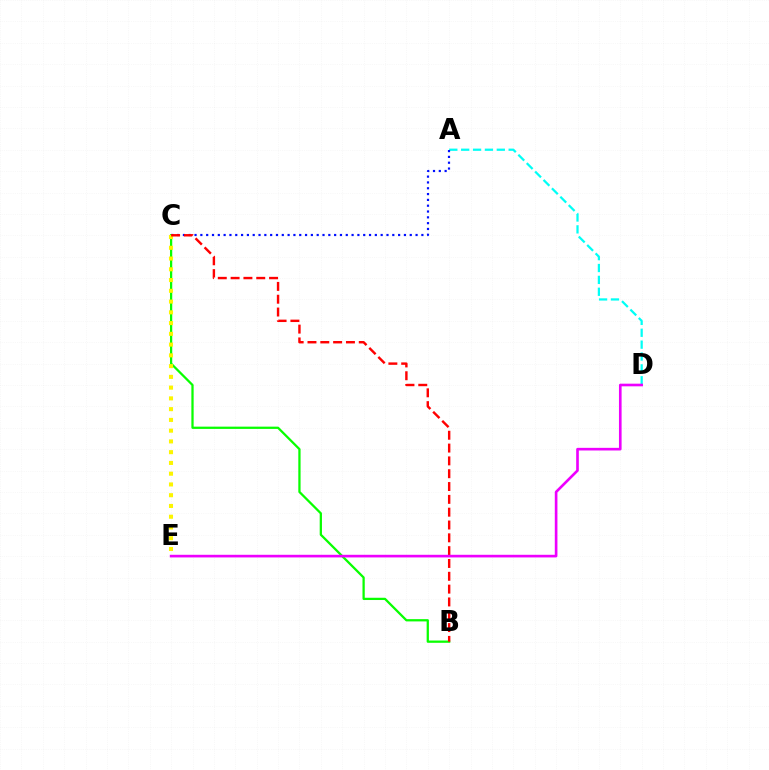{('A', 'D'): [{'color': '#00fff6', 'line_style': 'dashed', 'thickness': 1.61}], ('A', 'C'): [{'color': '#0010ff', 'line_style': 'dotted', 'thickness': 1.58}], ('B', 'C'): [{'color': '#08ff00', 'line_style': 'solid', 'thickness': 1.63}, {'color': '#ff0000', 'line_style': 'dashed', 'thickness': 1.74}], ('C', 'E'): [{'color': '#fcf500', 'line_style': 'dotted', 'thickness': 2.92}], ('D', 'E'): [{'color': '#ee00ff', 'line_style': 'solid', 'thickness': 1.9}]}